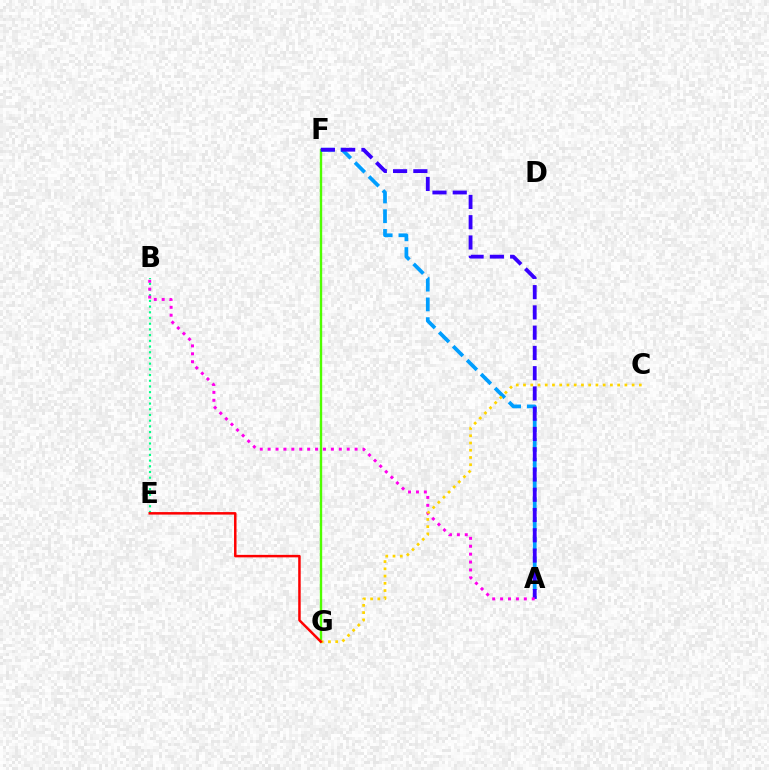{('F', 'G'): [{'color': '#4fff00', 'line_style': 'solid', 'thickness': 1.71}], ('A', 'F'): [{'color': '#009eff', 'line_style': 'dashed', 'thickness': 2.68}, {'color': '#3700ff', 'line_style': 'dashed', 'thickness': 2.75}], ('B', 'E'): [{'color': '#00ff86', 'line_style': 'dotted', 'thickness': 1.55}], ('A', 'B'): [{'color': '#ff00ed', 'line_style': 'dotted', 'thickness': 2.15}], ('C', 'G'): [{'color': '#ffd500', 'line_style': 'dotted', 'thickness': 1.97}], ('E', 'G'): [{'color': '#ff0000', 'line_style': 'solid', 'thickness': 1.79}]}